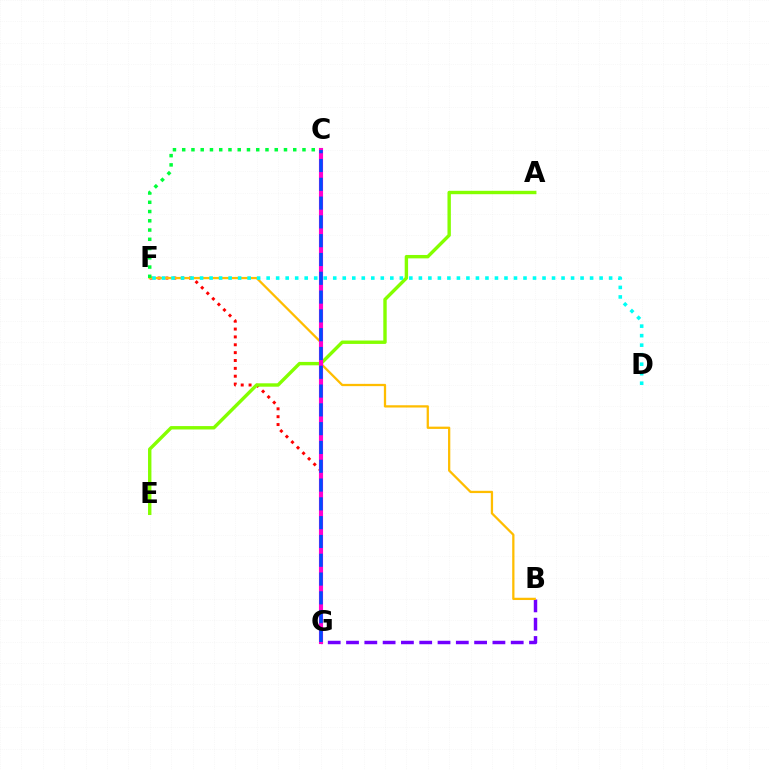{('B', 'G'): [{'color': '#7200ff', 'line_style': 'dashed', 'thickness': 2.49}], ('F', 'G'): [{'color': '#ff0000', 'line_style': 'dotted', 'thickness': 2.14}], ('B', 'F'): [{'color': '#ffbd00', 'line_style': 'solid', 'thickness': 1.64}], ('A', 'E'): [{'color': '#84ff00', 'line_style': 'solid', 'thickness': 2.45}], ('C', 'G'): [{'color': '#ff00cf', 'line_style': 'solid', 'thickness': 2.97}, {'color': '#004bff', 'line_style': 'dashed', 'thickness': 2.55}], ('D', 'F'): [{'color': '#00fff6', 'line_style': 'dotted', 'thickness': 2.58}], ('C', 'F'): [{'color': '#00ff39', 'line_style': 'dotted', 'thickness': 2.51}]}